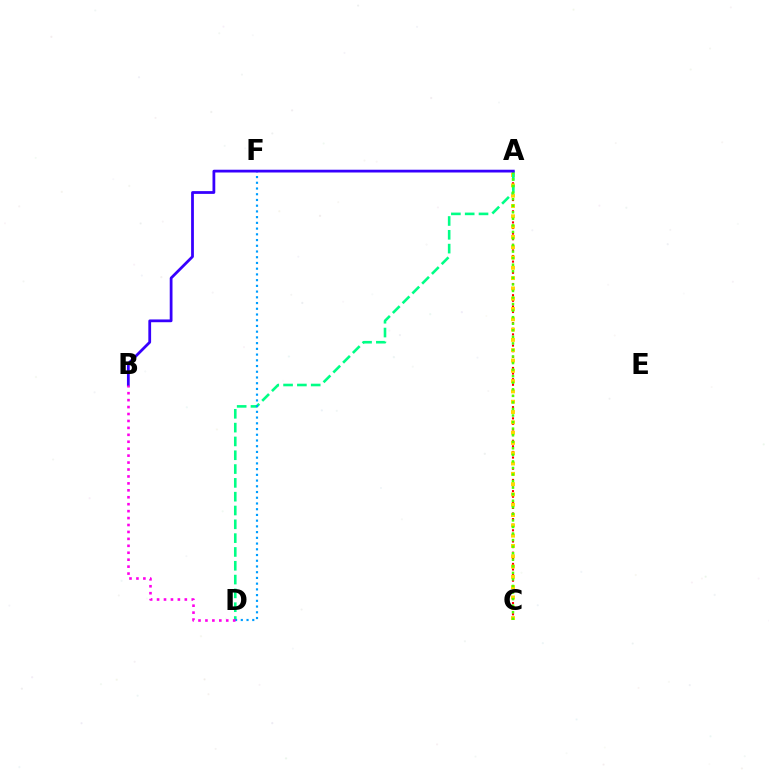{('A', 'C'): [{'color': '#ff0000', 'line_style': 'dotted', 'thickness': 1.52}, {'color': '#ffd500', 'line_style': 'dotted', 'thickness': 2.8}, {'color': '#4fff00', 'line_style': 'dotted', 'thickness': 1.78}], ('A', 'D'): [{'color': '#00ff86', 'line_style': 'dashed', 'thickness': 1.88}], ('D', 'F'): [{'color': '#009eff', 'line_style': 'dotted', 'thickness': 1.56}], ('A', 'B'): [{'color': '#3700ff', 'line_style': 'solid', 'thickness': 1.99}], ('B', 'D'): [{'color': '#ff00ed', 'line_style': 'dotted', 'thickness': 1.88}]}